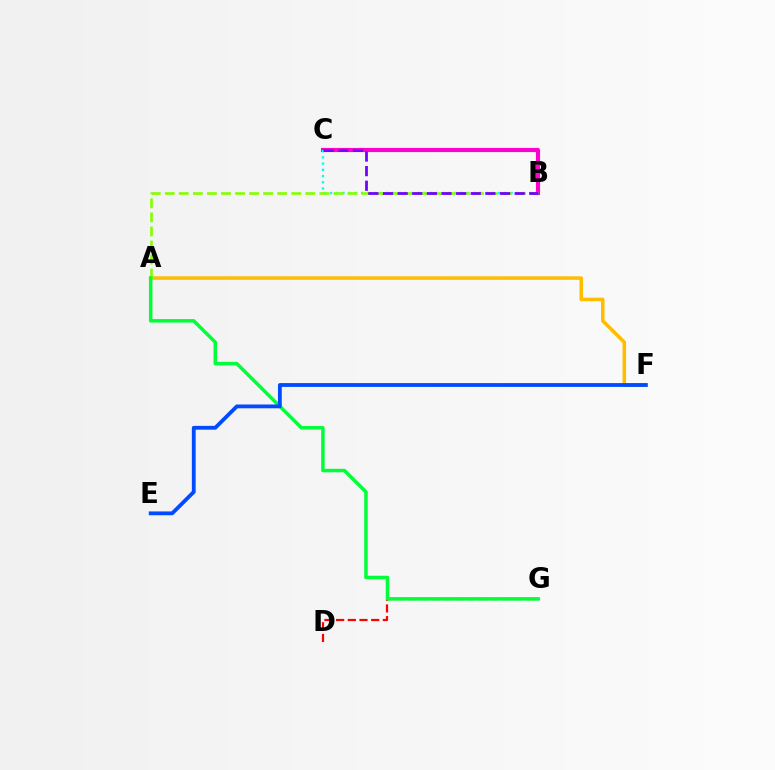{('B', 'C'): [{'color': '#ff00cf', 'line_style': 'solid', 'thickness': 2.97}, {'color': '#00fff6', 'line_style': 'dotted', 'thickness': 1.69}, {'color': '#7200ff', 'line_style': 'dashed', 'thickness': 1.99}], ('A', 'F'): [{'color': '#ffbd00', 'line_style': 'solid', 'thickness': 2.55}], ('A', 'B'): [{'color': '#84ff00', 'line_style': 'dashed', 'thickness': 1.91}], ('D', 'G'): [{'color': '#ff0000', 'line_style': 'dashed', 'thickness': 1.59}], ('A', 'G'): [{'color': '#00ff39', 'line_style': 'solid', 'thickness': 2.52}], ('E', 'F'): [{'color': '#004bff', 'line_style': 'solid', 'thickness': 2.74}]}